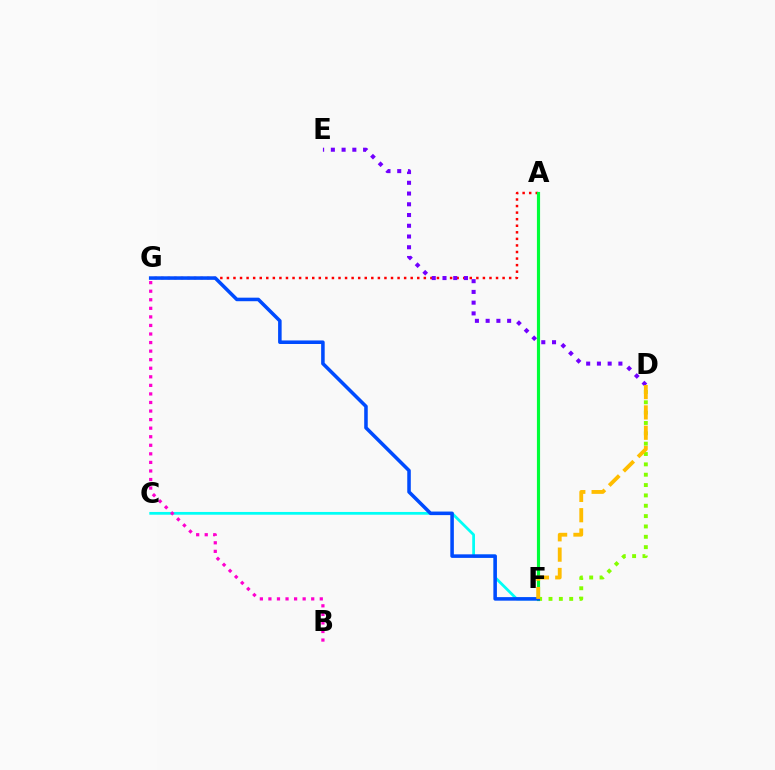{('D', 'F'): [{'color': '#84ff00', 'line_style': 'dotted', 'thickness': 2.81}, {'color': '#ffbd00', 'line_style': 'dashed', 'thickness': 2.76}], ('C', 'F'): [{'color': '#00fff6', 'line_style': 'solid', 'thickness': 1.98}], ('A', 'G'): [{'color': '#ff0000', 'line_style': 'dotted', 'thickness': 1.78}], ('A', 'F'): [{'color': '#00ff39', 'line_style': 'solid', 'thickness': 2.27}], ('F', 'G'): [{'color': '#004bff', 'line_style': 'solid', 'thickness': 2.55}], ('D', 'E'): [{'color': '#7200ff', 'line_style': 'dotted', 'thickness': 2.92}], ('B', 'G'): [{'color': '#ff00cf', 'line_style': 'dotted', 'thickness': 2.33}]}